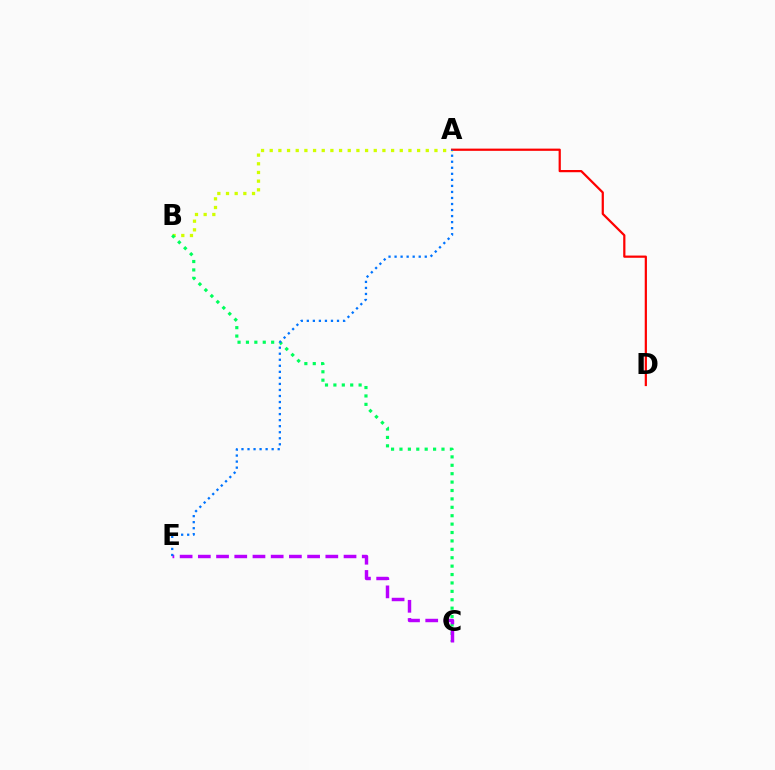{('A', 'B'): [{'color': '#d1ff00', 'line_style': 'dotted', 'thickness': 2.36}], ('B', 'C'): [{'color': '#00ff5c', 'line_style': 'dotted', 'thickness': 2.28}], ('C', 'E'): [{'color': '#b900ff', 'line_style': 'dashed', 'thickness': 2.47}], ('A', 'D'): [{'color': '#ff0000', 'line_style': 'solid', 'thickness': 1.6}], ('A', 'E'): [{'color': '#0074ff', 'line_style': 'dotted', 'thickness': 1.64}]}